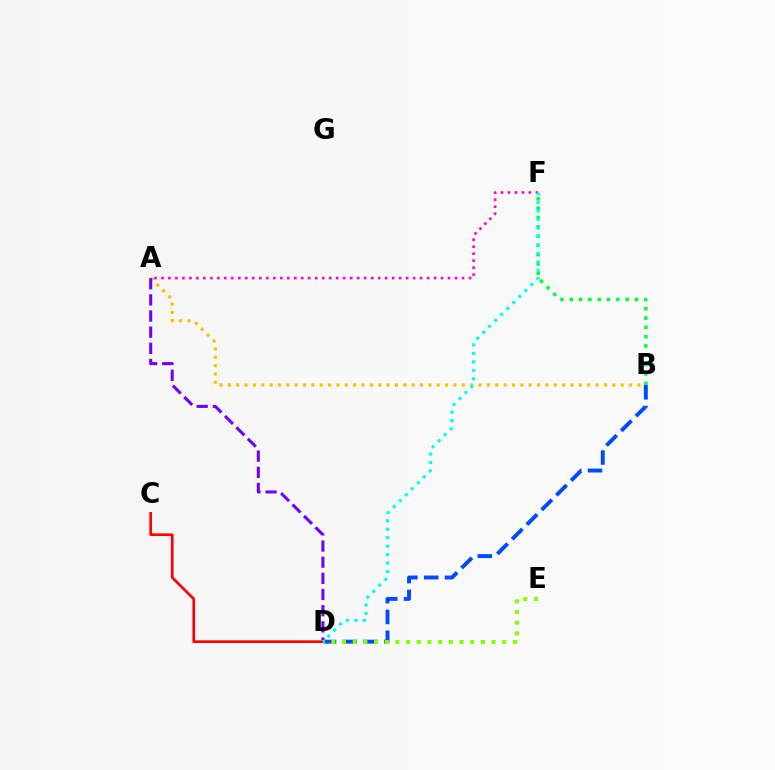{('C', 'D'): [{'color': '#ff0000', 'line_style': 'solid', 'thickness': 1.93}], ('B', 'F'): [{'color': '#00ff39', 'line_style': 'dotted', 'thickness': 2.53}], ('A', 'B'): [{'color': '#ffbd00', 'line_style': 'dotted', 'thickness': 2.27}], ('A', 'D'): [{'color': '#7200ff', 'line_style': 'dashed', 'thickness': 2.2}], ('B', 'D'): [{'color': '#004bff', 'line_style': 'dashed', 'thickness': 2.82}], ('D', 'E'): [{'color': '#84ff00', 'line_style': 'dotted', 'thickness': 2.9}], ('A', 'F'): [{'color': '#ff00cf', 'line_style': 'dotted', 'thickness': 1.9}], ('D', 'F'): [{'color': '#00fff6', 'line_style': 'dotted', 'thickness': 2.3}]}